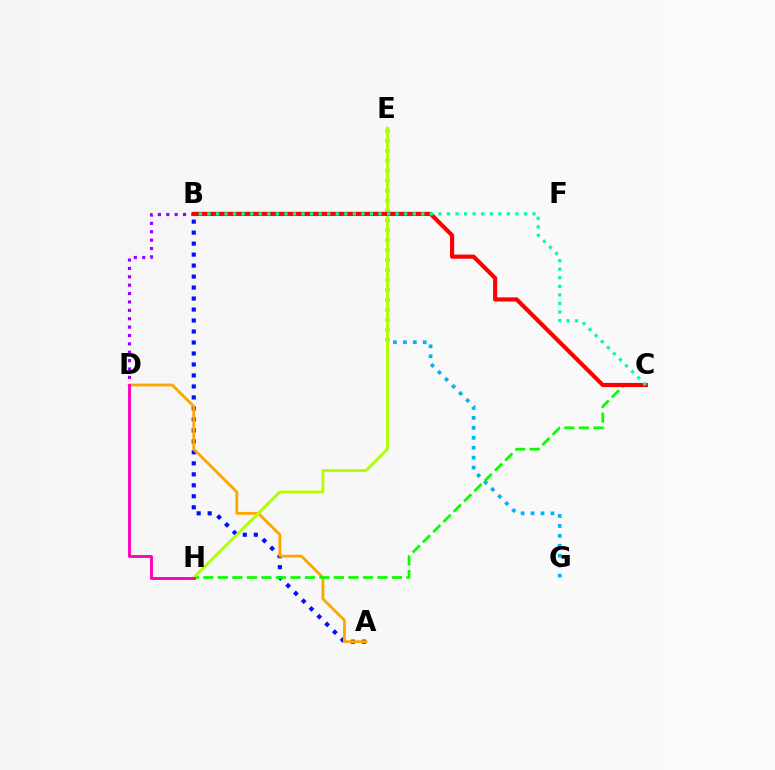{('E', 'G'): [{'color': '#00b5ff', 'line_style': 'dotted', 'thickness': 2.7}], ('B', 'D'): [{'color': '#9b00ff', 'line_style': 'dotted', 'thickness': 2.28}], ('A', 'B'): [{'color': '#0010ff', 'line_style': 'dotted', 'thickness': 2.98}], ('A', 'D'): [{'color': '#ffa500', 'line_style': 'solid', 'thickness': 2.02}], ('C', 'H'): [{'color': '#08ff00', 'line_style': 'dashed', 'thickness': 1.97}], ('E', 'H'): [{'color': '#b3ff00', 'line_style': 'solid', 'thickness': 2.09}], ('D', 'H'): [{'color': '#ff00bd', 'line_style': 'solid', 'thickness': 2.09}], ('B', 'C'): [{'color': '#ff0000', 'line_style': 'solid', 'thickness': 2.99}, {'color': '#00ff9d', 'line_style': 'dotted', 'thickness': 2.32}]}